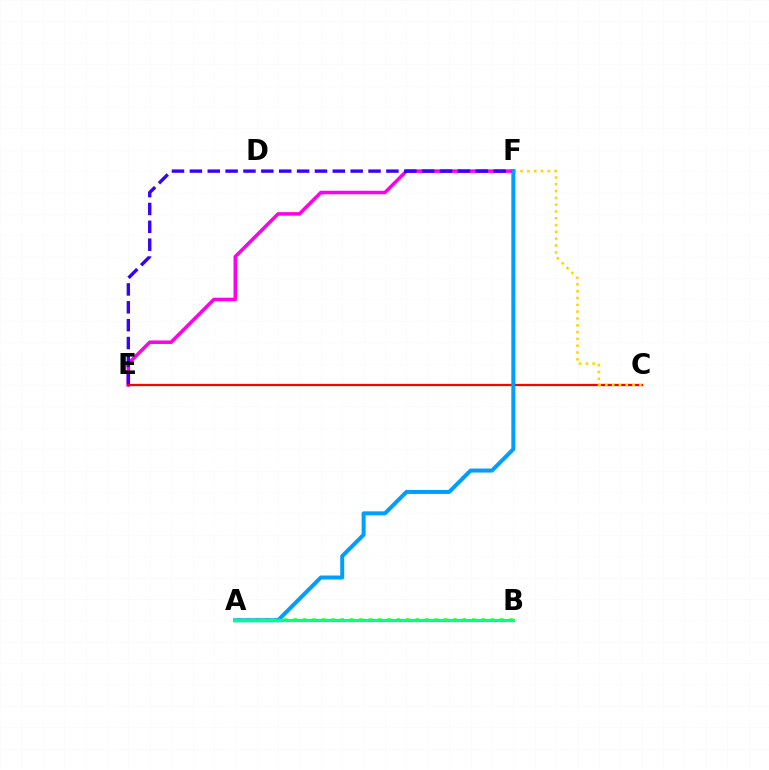{('E', 'F'): [{'color': '#ff00ed', 'line_style': 'solid', 'thickness': 2.53}, {'color': '#3700ff', 'line_style': 'dashed', 'thickness': 2.43}], ('A', 'B'): [{'color': '#4fff00', 'line_style': 'dotted', 'thickness': 2.55}, {'color': '#00ff86', 'line_style': 'solid', 'thickness': 2.33}], ('C', 'E'): [{'color': '#ff0000', 'line_style': 'solid', 'thickness': 1.62}], ('C', 'F'): [{'color': '#ffd500', 'line_style': 'dotted', 'thickness': 1.85}], ('A', 'F'): [{'color': '#009eff', 'line_style': 'solid', 'thickness': 2.88}]}